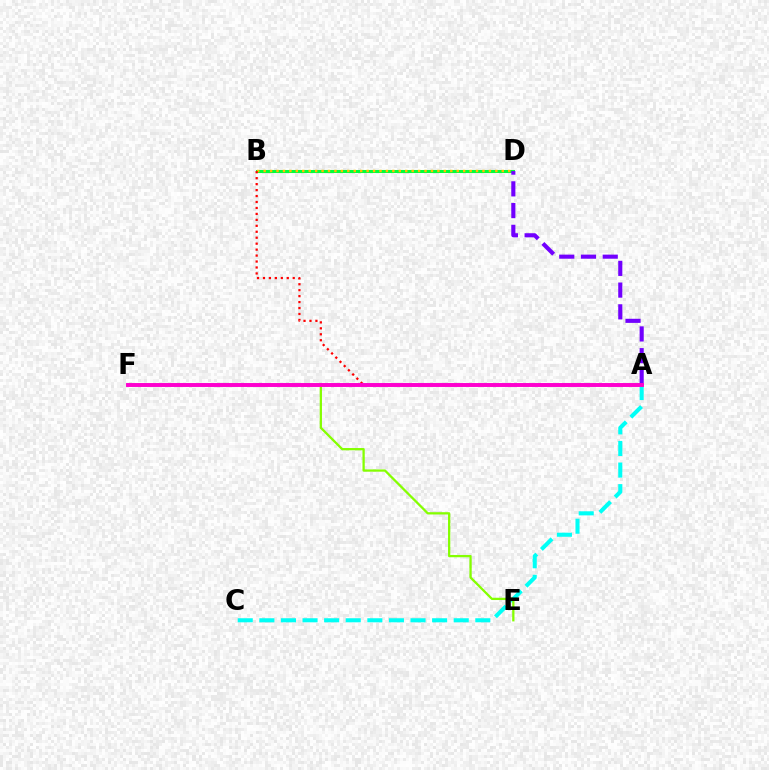{('A', 'F'): [{'color': '#004bff', 'line_style': 'solid', 'thickness': 1.78}, {'color': '#ff00cf', 'line_style': 'solid', 'thickness': 2.81}], ('A', 'C'): [{'color': '#00fff6', 'line_style': 'dashed', 'thickness': 2.93}], ('B', 'D'): [{'color': '#00ff39', 'line_style': 'solid', 'thickness': 2.18}, {'color': '#ffbd00', 'line_style': 'dotted', 'thickness': 1.75}], ('E', 'F'): [{'color': '#84ff00', 'line_style': 'solid', 'thickness': 1.64}], ('A', 'D'): [{'color': '#7200ff', 'line_style': 'dashed', 'thickness': 2.95}], ('A', 'B'): [{'color': '#ff0000', 'line_style': 'dotted', 'thickness': 1.62}]}